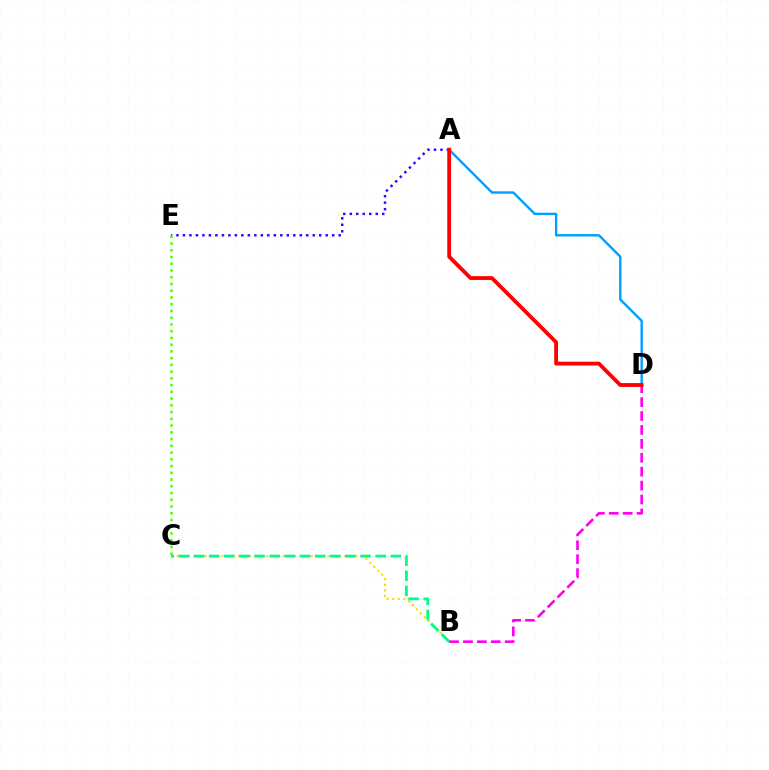{('A', 'E'): [{'color': '#3700ff', 'line_style': 'dotted', 'thickness': 1.76}], ('B', 'C'): [{'color': '#ffd500', 'line_style': 'dotted', 'thickness': 1.52}, {'color': '#00ff86', 'line_style': 'dashed', 'thickness': 2.06}], ('C', 'E'): [{'color': '#4fff00', 'line_style': 'dotted', 'thickness': 1.83}], ('A', 'D'): [{'color': '#009eff', 'line_style': 'solid', 'thickness': 1.72}, {'color': '#ff0000', 'line_style': 'solid', 'thickness': 2.75}], ('B', 'D'): [{'color': '#ff00ed', 'line_style': 'dashed', 'thickness': 1.89}]}